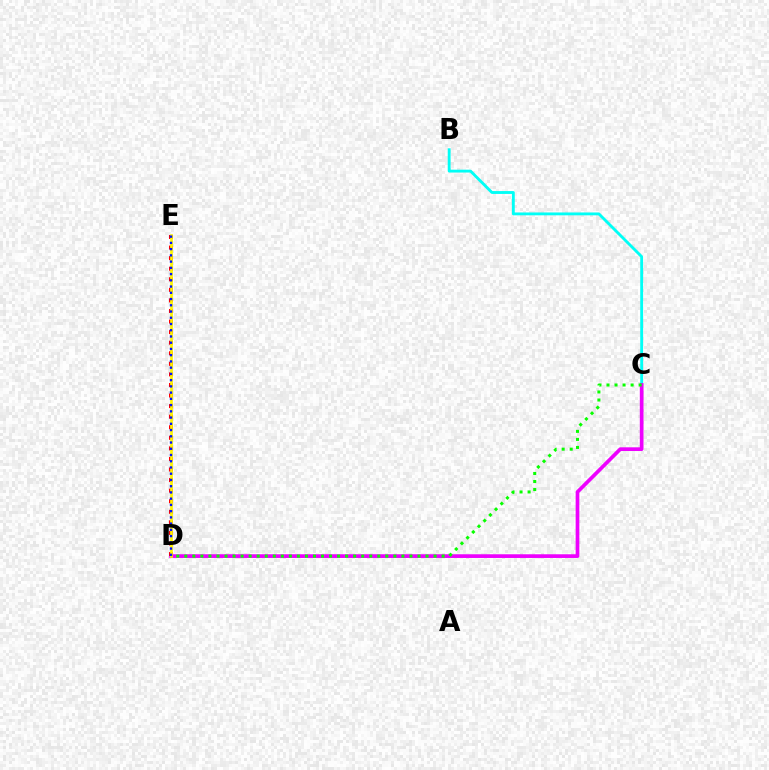{('B', 'C'): [{'color': '#00fff6', 'line_style': 'solid', 'thickness': 2.06}], ('C', 'D'): [{'color': '#ee00ff', 'line_style': 'solid', 'thickness': 2.67}, {'color': '#08ff00', 'line_style': 'dotted', 'thickness': 2.18}], ('D', 'E'): [{'color': '#ff0000', 'line_style': 'dotted', 'thickness': 2.87}, {'color': '#fcf500', 'line_style': 'solid', 'thickness': 1.94}, {'color': '#0010ff', 'line_style': 'dotted', 'thickness': 1.7}]}